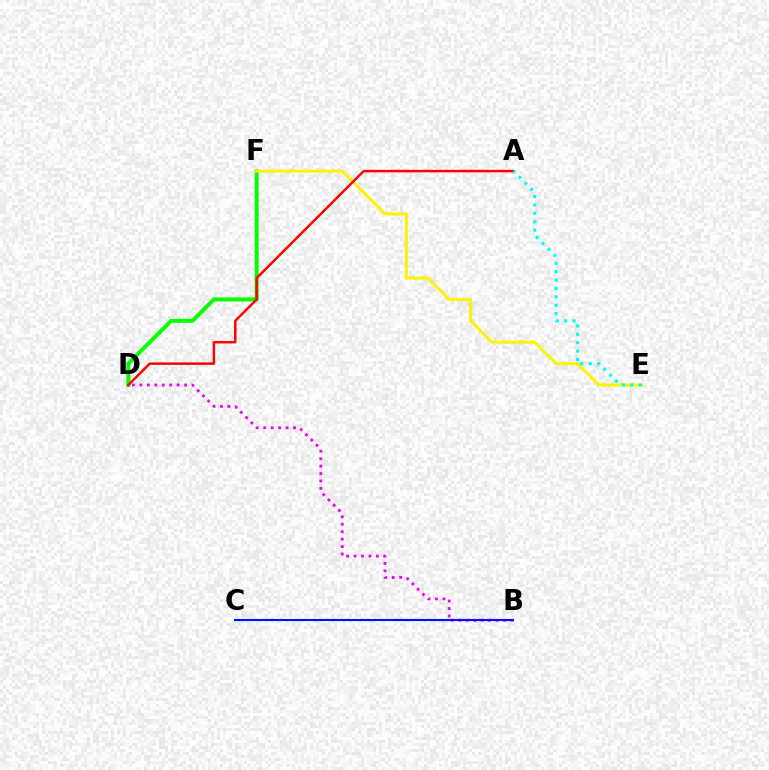{('D', 'F'): [{'color': '#08ff00', 'line_style': 'solid', 'thickness': 2.88}], ('B', 'D'): [{'color': '#ee00ff', 'line_style': 'dotted', 'thickness': 2.02}], ('E', 'F'): [{'color': '#fcf500', 'line_style': 'solid', 'thickness': 2.18}], ('A', 'D'): [{'color': '#ff0000', 'line_style': 'solid', 'thickness': 1.78}], ('B', 'C'): [{'color': '#0010ff', 'line_style': 'solid', 'thickness': 1.52}], ('A', 'E'): [{'color': '#00fff6', 'line_style': 'dotted', 'thickness': 2.28}]}